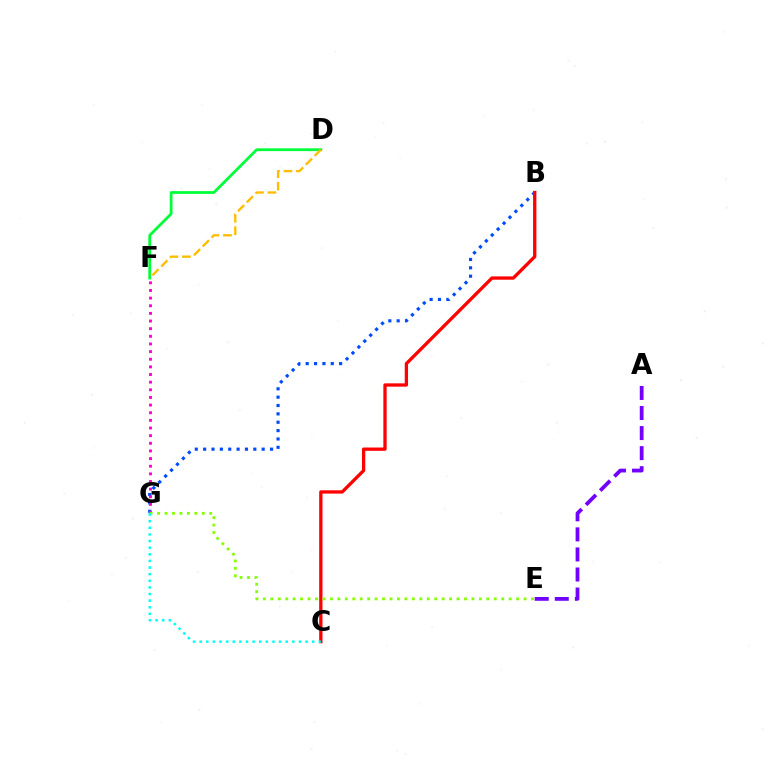{('B', 'G'): [{'color': '#004bff', 'line_style': 'dotted', 'thickness': 2.27}], ('B', 'C'): [{'color': '#ff0000', 'line_style': 'solid', 'thickness': 2.38}], ('F', 'G'): [{'color': '#ff00cf', 'line_style': 'dotted', 'thickness': 2.08}], ('D', 'F'): [{'color': '#00ff39', 'line_style': 'solid', 'thickness': 2.0}, {'color': '#ffbd00', 'line_style': 'dashed', 'thickness': 1.69}], ('E', 'G'): [{'color': '#84ff00', 'line_style': 'dotted', 'thickness': 2.02}], ('A', 'E'): [{'color': '#7200ff', 'line_style': 'dashed', 'thickness': 2.72}], ('C', 'G'): [{'color': '#00fff6', 'line_style': 'dotted', 'thickness': 1.8}]}